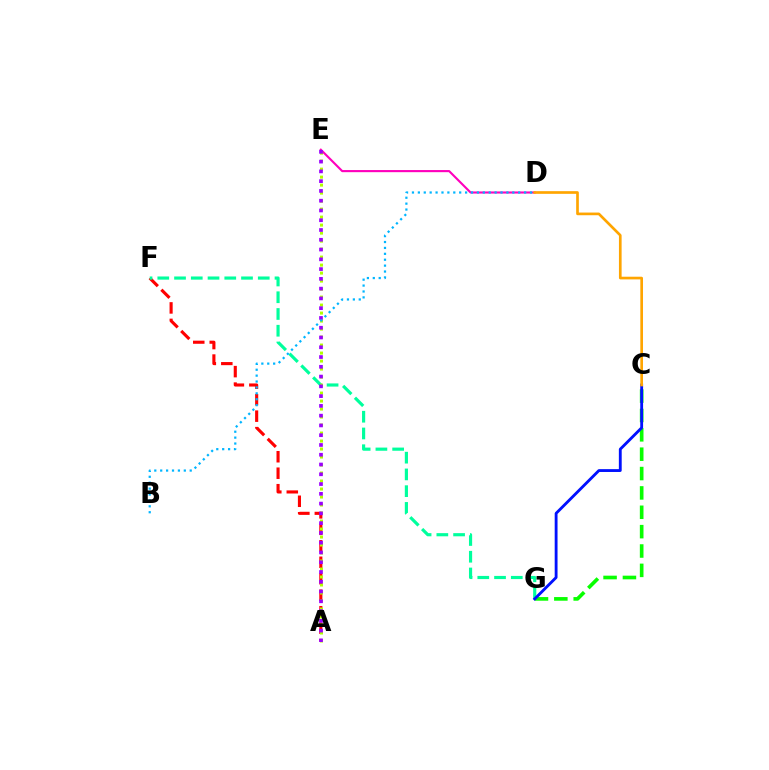{('A', 'F'): [{'color': '#ff0000', 'line_style': 'dashed', 'thickness': 2.24}], ('C', 'G'): [{'color': '#08ff00', 'line_style': 'dashed', 'thickness': 2.63}, {'color': '#0010ff', 'line_style': 'solid', 'thickness': 2.05}], ('F', 'G'): [{'color': '#00ff9d', 'line_style': 'dashed', 'thickness': 2.27}], ('D', 'E'): [{'color': '#ff00bd', 'line_style': 'solid', 'thickness': 1.53}], ('A', 'E'): [{'color': '#b3ff00', 'line_style': 'dotted', 'thickness': 2.17}, {'color': '#9b00ff', 'line_style': 'dotted', 'thickness': 2.65}], ('C', 'D'): [{'color': '#ffa500', 'line_style': 'solid', 'thickness': 1.92}], ('B', 'D'): [{'color': '#00b5ff', 'line_style': 'dotted', 'thickness': 1.6}]}